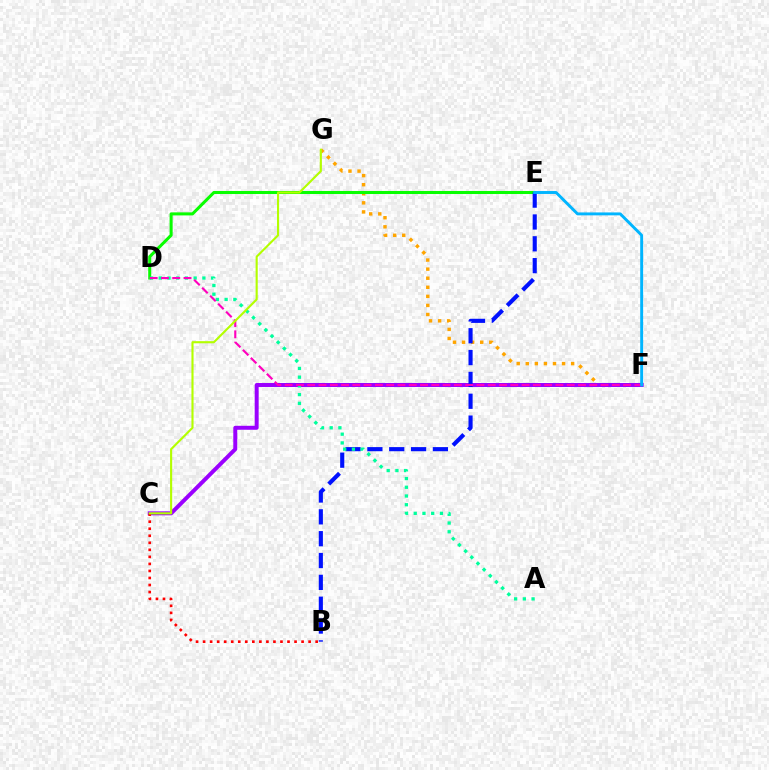{('F', 'G'): [{'color': '#ffa500', 'line_style': 'dotted', 'thickness': 2.46}], ('D', 'E'): [{'color': '#08ff00', 'line_style': 'solid', 'thickness': 2.19}], ('C', 'F'): [{'color': '#9b00ff', 'line_style': 'solid', 'thickness': 2.86}], ('B', 'C'): [{'color': '#ff0000', 'line_style': 'dotted', 'thickness': 1.91}], ('B', 'E'): [{'color': '#0010ff', 'line_style': 'dashed', 'thickness': 2.97}], ('A', 'D'): [{'color': '#00ff9d', 'line_style': 'dotted', 'thickness': 2.37}], ('D', 'F'): [{'color': '#ff00bd', 'line_style': 'dashed', 'thickness': 1.53}], ('C', 'G'): [{'color': '#b3ff00', 'line_style': 'solid', 'thickness': 1.53}], ('E', 'F'): [{'color': '#00b5ff', 'line_style': 'solid', 'thickness': 2.1}]}